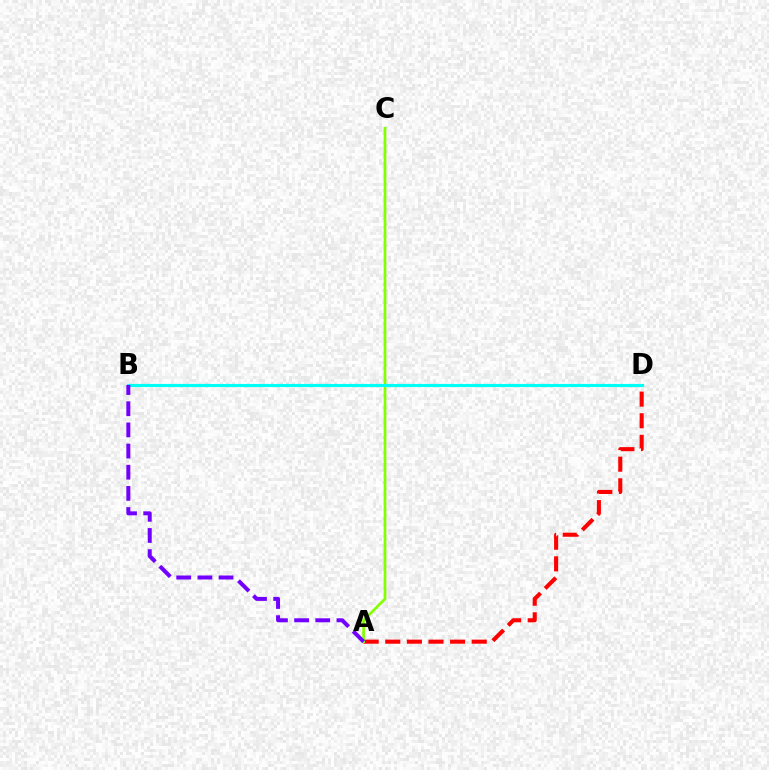{('A', 'D'): [{'color': '#ff0000', 'line_style': 'dashed', 'thickness': 2.94}], ('A', 'C'): [{'color': '#84ff00', 'line_style': 'solid', 'thickness': 1.97}], ('B', 'D'): [{'color': '#00fff6', 'line_style': 'solid', 'thickness': 2.27}], ('A', 'B'): [{'color': '#7200ff', 'line_style': 'dashed', 'thickness': 2.87}]}